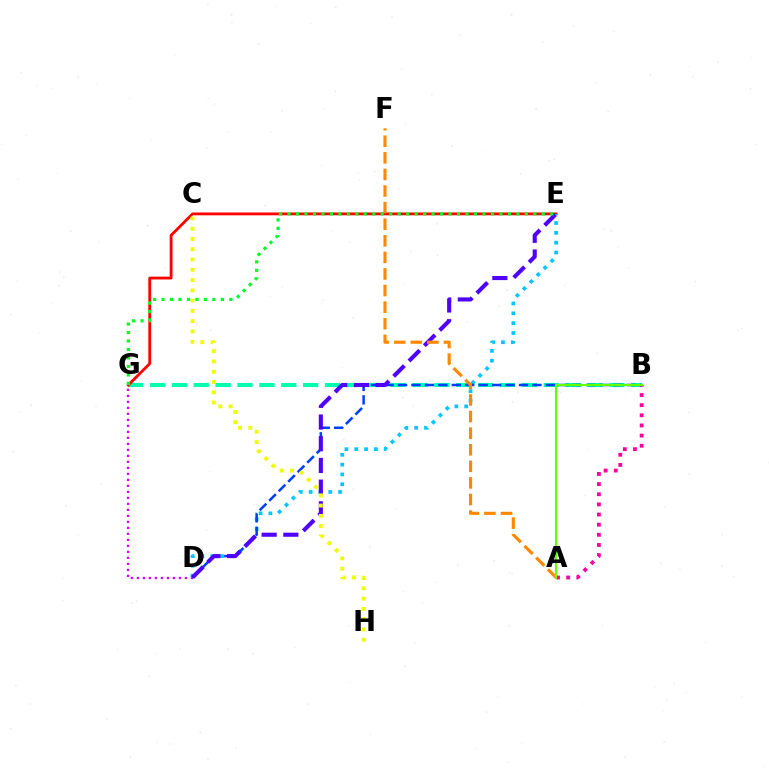{('D', 'G'): [{'color': '#d600ff', 'line_style': 'dotted', 'thickness': 1.63}], ('B', 'G'): [{'color': '#00ffaf', 'line_style': 'dashed', 'thickness': 2.97}], ('E', 'G'): [{'color': '#ff0000', 'line_style': 'solid', 'thickness': 2.02}, {'color': '#00ff27', 'line_style': 'dotted', 'thickness': 2.3}], ('D', 'E'): [{'color': '#00c7ff', 'line_style': 'dotted', 'thickness': 2.67}, {'color': '#4f00ff', 'line_style': 'dashed', 'thickness': 2.95}], ('A', 'B'): [{'color': '#ff00a0', 'line_style': 'dotted', 'thickness': 2.76}, {'color': '#66ff00', 'line_style': 'solid', 'thickness': 1.52}], ('B', 'D'): [{'color': '#003fff', 'line_style': 'dashed', 'thickness': 1.83}], ('C', 'H'): [{'color': '#eeff00', 'line_style': 'dotted', 'thickness': 2.79}], ('A', 'F'): [{'color': '#ff8800', 'line_style': 'dashed', 'thickness': 2.25}]}